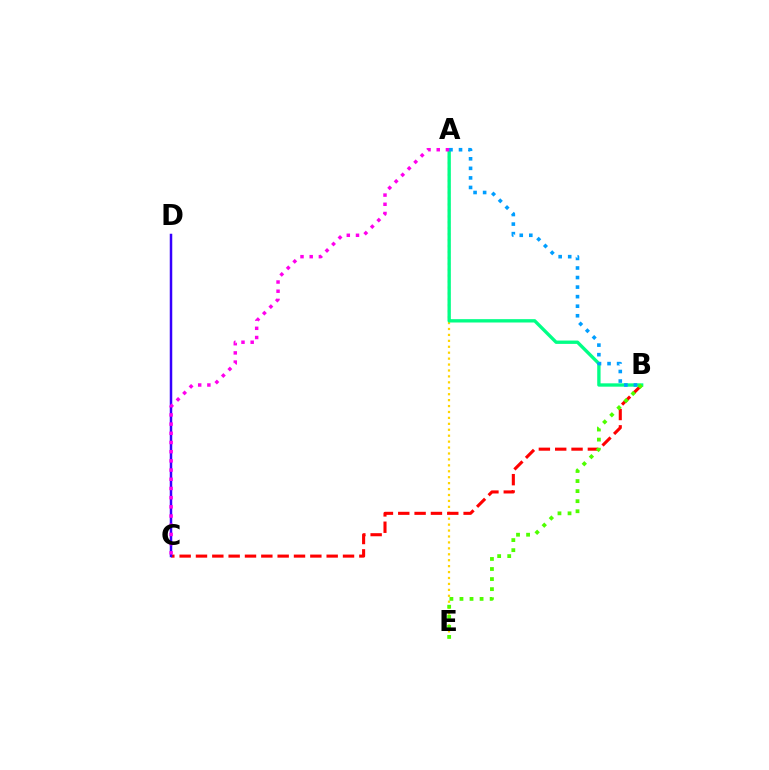{('A', 'E'): [{'color': '#ffd500', 'line_style': 'dotted', 'thickness': 1.61}], ('B', 'C'): [{'color': '#ff0000', 'line_style': 'dashed', 'thickness': 2.22}], ('A', 'B'): [{'color': '#00ff86', 'line_style': 'solid', 'thickness': 2.41}, {'color': '#009eff', 'line_style': 'dotted', 'thickness': 2.6}], ('B', 'E'): [{'color': '#4fff00', 'line_style': 'dotted', 'thickness': 2.73}], ('C', 'D'): [{'color': '#3700ff', 'line_style': 'solid', 'thickness': 1.8}], ('A', 'C'): [{'color': '#ff00ed', 'line_style': 'dotted', 'thickness': 2.5}]}